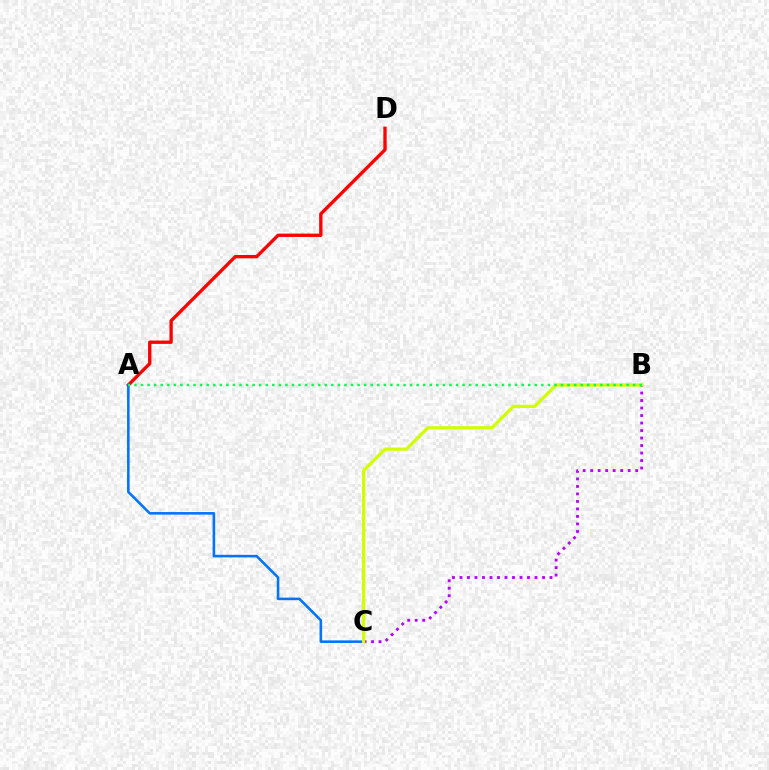{('B', 'C'): [{'color': '#b900ff', 'line_style': 'dotted', 'thickness': 2.04}, {'color': '#d1ff00', 'line_style': 'solid', 'thickness': 2.34}], ('A', 'D'): [{'color': '#ff0000', 'line_style': 'solid', 'thickness': 2.4}], ('A', 'C'): [{'color': '#0074ff', 'line_style': 'solid', 'thickness': 1.85}], ('A', 'B'): [{'color': '#00ff5c', 'line_style': 'dotted', 'thickness': 1.78}]}